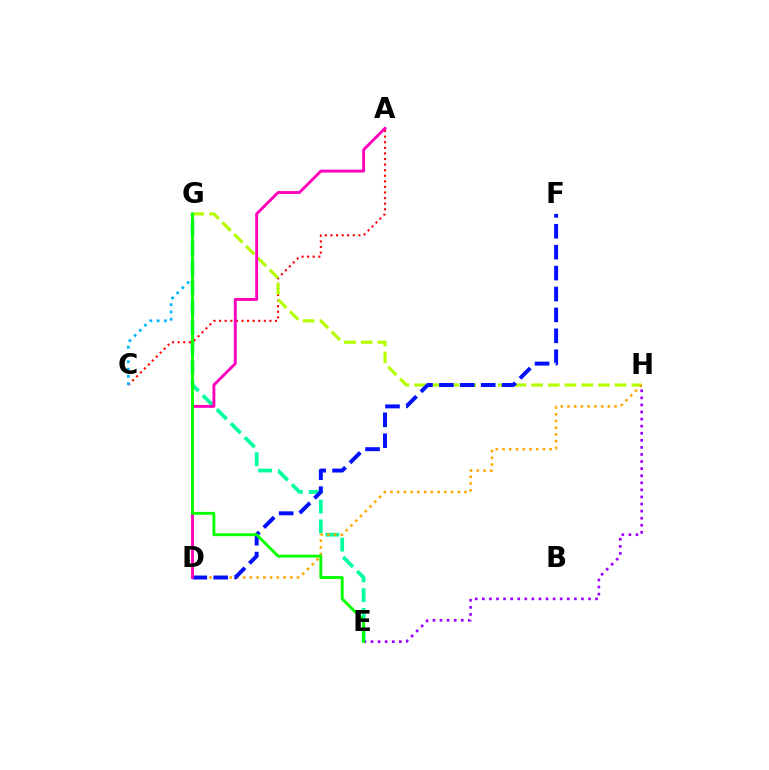{('E', 'G'): [{'color': '#00ff9d', 'line_style': 'dashed', 'thickness': 2.69}, {'color': '#08ff00', 'line_style': 'solid', 'thickness': 2.09}], ('A', 'C'): [{'color': '#ff0000', 'line_style': 'dotted', 'thickness': 1.52}], ('G', 'H'): [{'color': '#b3ff00', 'line_style': 'dashed', 'thickness': 2.27}], ('D', 'H'): [{'color': '#ffa500', 'line_style': 'dotted', 'thickness': 1.83}], ('D', 'F'): [{'color': '#0010ff', 'line_style': 'dashed', 'thickness': 2.84}], ('C', 'G'): [{'color': '#00b5ff', 'line_style': 'dotted', 'thickness': 1.98}], ('A', 'D'): [{'color': '#ff00bd', 'line_style': 'solid', 'thickness': 2.08}], ('E', 'H'): [{'color': '#9b00ff', 'line_style': 'dotted', 'thickness': 1.92}]}